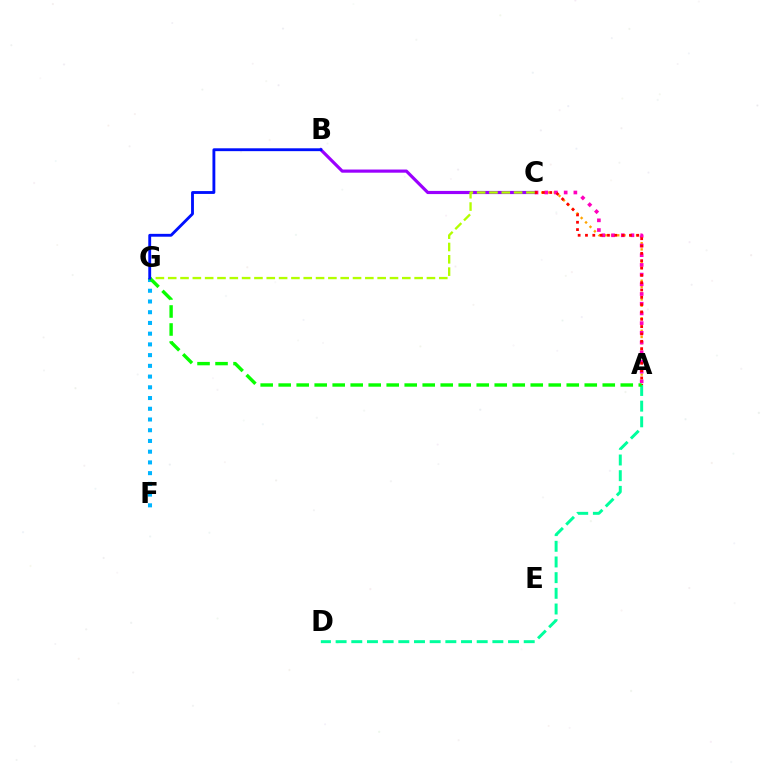{('A', 'C'): [{'color': '#ffa500', 'line_style': 'dotted', 'thickness': 1.7}, {'color': '#ff00bd', 'line_style': 'dotted', 'thickness': 2.64}, {'color': '#ff0000', 'line_style': 'dotted', 'thickness': 1.99}], ('B', 'C'): [{'color': '#9b00ff', 'line_style': 'solid', 'thickness': 2.28}], ('A', 'D'): [{'color': '#00ff9d', 'line_style': 'dashed', 'thickness': 2.13}], ('F', 'G'): [{'color': '#00b5ff', 'line_style': 'dotted', 'thickness': 2.91}], ('C', 'G'): [{'color': '#b3ff00', 'line_style': 'dashed', 'thickness': 1.67}], ('A', 'G'): [{'color': '#08ff00', 'line_style': 'dashed', 'thickness': 2.45}], ('B', 'G'): [{'color': '#0010ff', 'line_style': 'solid', 'thickness': 2.06}]}